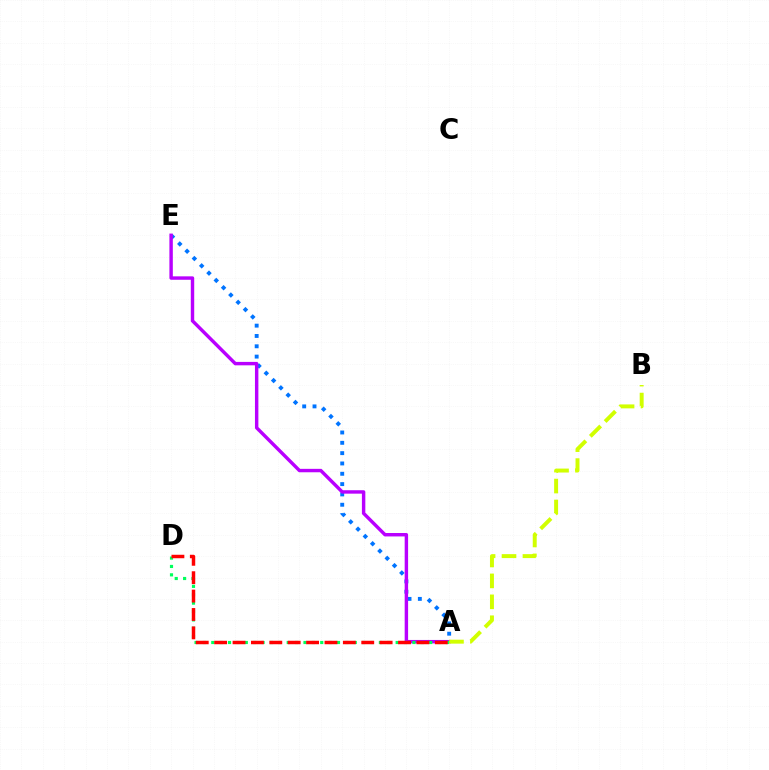{('A', 'E'): [{'color': '#0074ff', 'line_style': 'dotted', 'thickness': 2.8}, {'color': '#b900ff', 'line_style': 'solid', 'thickness': 2.47}], ('A', 'D'): [{'color': '#00ff5c', 'line_style': 'dotted', 'thickness': 2.28}, {'color': '#ff0000', 'line_style': 'dashed', 'thickness': 2.5}], ('A', 'B'): [{'color': '#d1ff00', 'line_style': 'dashed', 'thickness': 2.84}]}